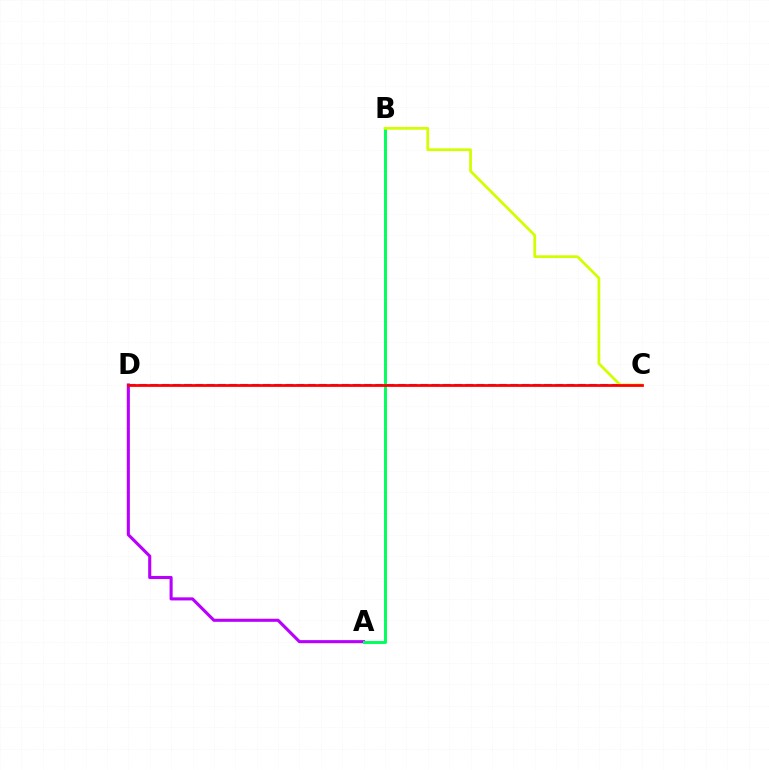{('A', 'D'): [{'color': '#b900ff', 'line_style': 'solid', 'thickness': 2.22}], ('C', 'D'): [{'color': '#0074ff', 'line_style': 'dashed', 'thickness': 1.53}, {'color': '#ff0000', 'line_style': 'solid', 'thickness': 1.99}], ('A', 'B'): [{'color': '#00ff5c', 'line_style': 'solid', 'thickness': 2.11}], ('B', 'C'): [{'color': '#d1ff00', 'line_style': 'solid', 'thickness': 1.97}]}